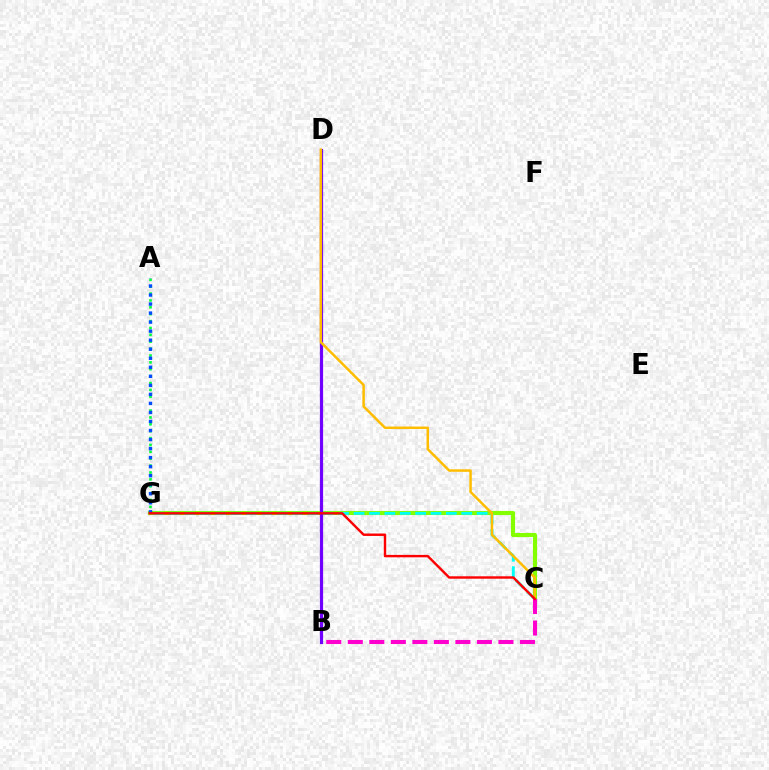{('C', 'G'): [{'color': '#84ff00', 'line_style': 'solid', 'thickness': 2.95}, {'color': '#00fff6', 'line_style': 'dashed', 'thickness': 2.09}, {'color': '#ff0000', 'line_style': 'solid', 'thickness': 1.74}], ('B', 'D'): [{'color': '#7200ff', 'line_style': 'solid', 'thickness': 2.31}], ('A', 'G'): [{'color': '#00ff39', 'line_style': 'dotted', 'thickness': 1.87}, {'color': '#004bff', 'line_style': 'dotted', 'thickness': 2.45}], ('C', 'D'): [{'color': '#ffbd00', 'line_style': 'solid', 'thickness': 1.81}], ('B', 'C'): [{'color': '#ff00cf', 'line_style': 'dashed', 'thickness': 2.92}]}